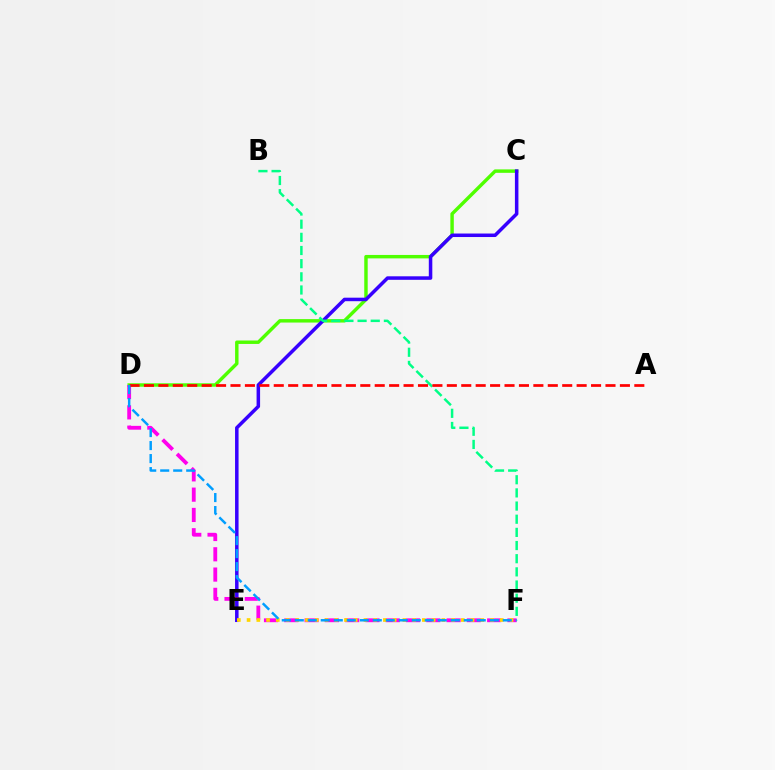{('C', 'D'): [{'color': '#4fff00', 'line_style': 'solid', 'thickness': 2.47}], ('C', 'E'): [{'color': '#3700ff', 'line_style': 'solid', 'thickness': 2.53}], ('D', 'F'): [{'color': '#ff00ed', 'line_style': 'dashed', 'thickness': 2.76}, {'color': '#009eff', 'line_style': 'dashed', 'thickness': 1.77}], ('B', 'F'): [{'color': '#00ff86', 'line_style': 'dashed', 'thickness': 1.79}], ('E', 'F'): [{'color': '#ffd500', 'line_style': 'dotted', 'thickness': 2.65}], ('A', 'D'): [{'color': '#ff0000', 'line_style': 'dashed', 'thickness': 1.96}]}